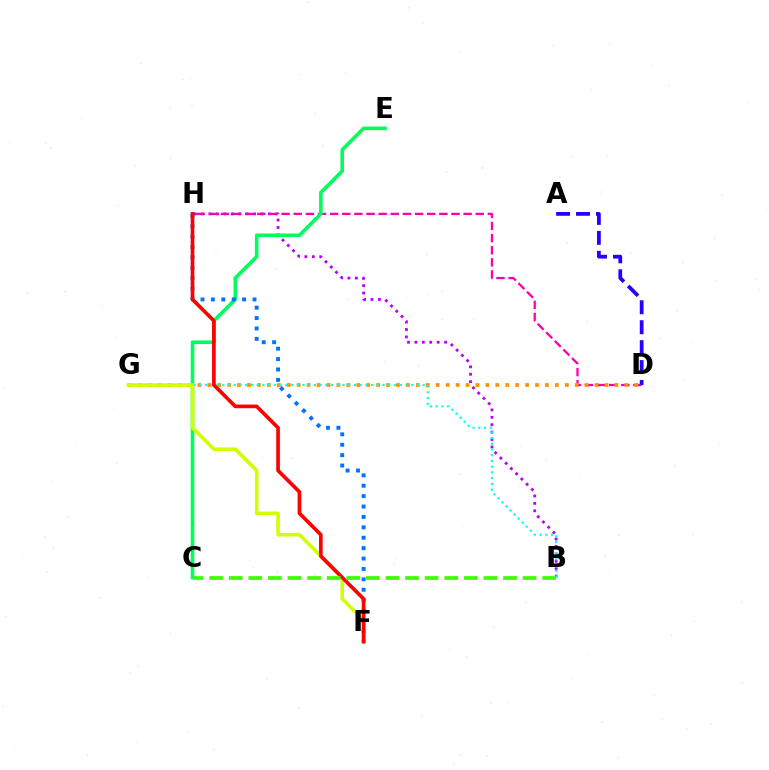{('B', 'H'): [{'color': '#b900ff', 'line_style': 'dotted', 'thickness': 2.01}], ('D', 'H'): [{'color': '#ff00ac', 'line_style': 'dashed', 'thickness': 1.65}], ('D', 'G'): [{'color': '#ff9400', 'line_style': 'dotted', 'thickness': 2.7}], ('C', 'E'): [{'color': '#00ff5c', 'line_style': 'solid', 'thickness': 2.59}], ('F', 'H'): [{'color': '#0074ff', 'line_style': 'dotted', 'thickness': 2.83}, {'color': '#ff0000', 'line_style': 'solid', 'thickness': 2.64}], ('B', 'G'): [{'color': '#00fff6', 'line_style': 'dotted', 'thickness': 1.56}], ('F', 'G'): [{'color': '#d1ff00', 'line_style': 'solid', 'thickness': 2.58}], ('A', 'D'): [{'color': '#2500ff', 'line_style': 'dashed', 'thickness': 2.71}], ('B', 'C'): [{'color': '#3dff00', 'line_style': 'dashed', 'thickness': 2.66}]}